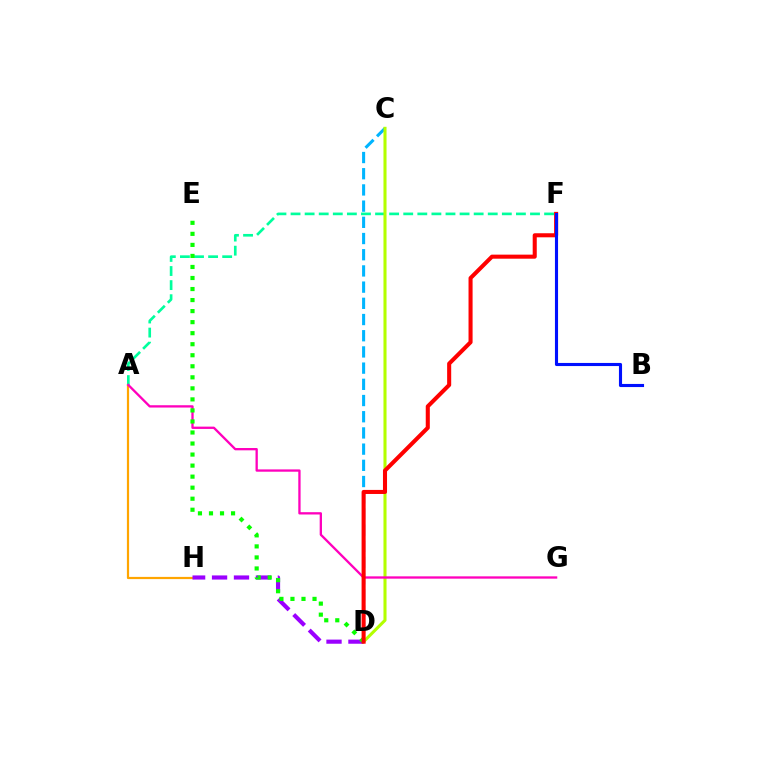{('A', 'H'): [{'color': '#ffa500', 'line_style': 'solid', 'thickness': 1.59}], ('D', 'H'): [{'color': '#9b00ff', 'line_style': 'dashed', 'thickness': 2.98}], ('C', 'D'): [{'color': '#00b5ff', 'line_style': 'dashed', 'thickness': 2.2}, {'color': '#b3ff00', 'line_style': 'solid', 'thickness': 2.21}], ('A', 'F'): [{'color': '#00ff9d', 'line_style': 'dashed', 'thickness': 1.91}], ('A', 'G'): [{'color': '#ff00bd', 'line_style': 'solid', 'thickness': 1.66}], ('D', 'E'): [{'color': '#08ff00', 'line_style': 'dotted', 'thickness': 3.0}], ('D', 'F'): [{'color': '#ff0000', 'line_style': 'solid', 'thickness': 2.92}], ('B', 'F'): [{'color': '#0010ff', 'line_style': 'solid', 'thickness': 2.24}]}